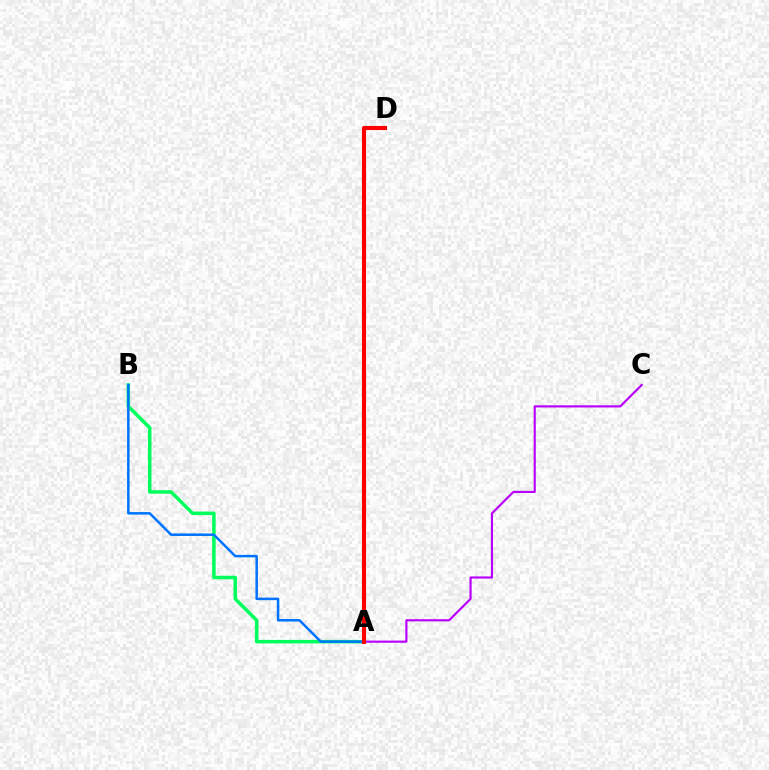{('A', 'C'): [{'color': '#b900ff', 'line_style': 'solid', 'thickness': 1.55}], ('A', 'D'): [{'color': '#d1ff00', 'line_style': 'dotted', 'thickness': 1.94}, {'color': '#ff0000', 'line_style': 'solid', 'thickness': 2.95}], ('A', 'B'): [{'color': '#00ff5c', 'line_style': 'solid', 'thickness': 2.53}, {'color': '#0074ff', 'line_style': 'solid', 'thickness': 1.81}]}